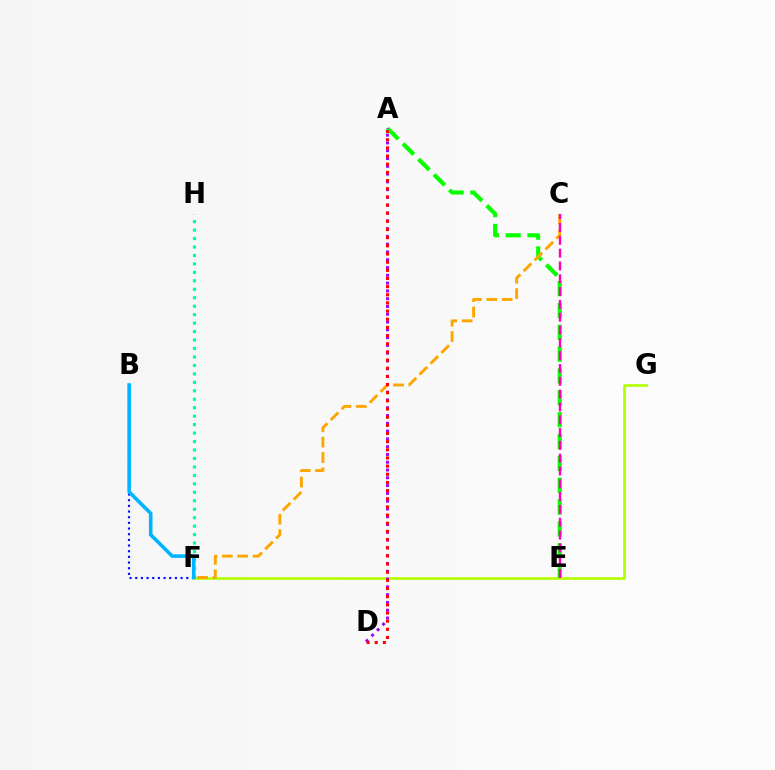{('B', 'F'): [{'color': '#0010ff', 'line_style': 'dotted', 'thickness': 1.54}, {'color': '#00b5ff', 'line_style': 'solid', 'thickness': 2.59}], ('F', 'G'): [{'color': '#b3ff00', 'line_style': 'solid', 'thickness': 1.91}], ('F', 'H'): [{'color': '#00ff9d', 'line_style': 'dotted', 'thickness': 2.3}], ('A', 'E'): [{'color': '#08ff00', 'line_style': 'dashed', 'thickness': 2.97}], ('C', 'F'): [{'color': '#ffa500', 'line_style': 'dashed', 'thickness': 2.09}], ('C', 'E'): [{'color': '#ff00bd', 'line_style': 'dashed', 'thickness': 1.74}], ('A', 'D'): [{'color': '#9b00ff', 'line_style': 'dotted', 'thickness': 2.12}, {'color': '#ff0000', 'line_style': 'dotted', 'thickness': 2.22}]}